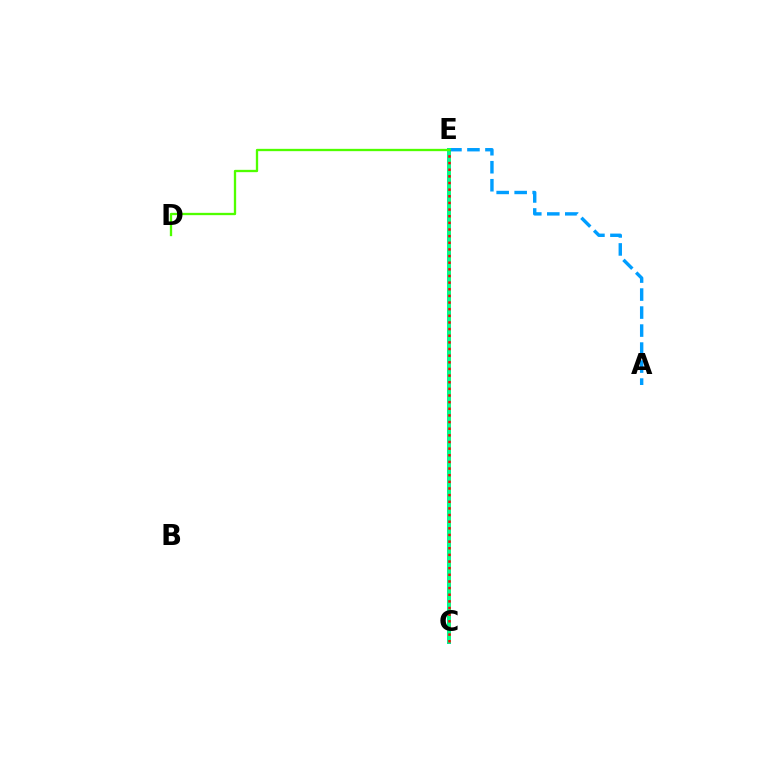{('C', 'E'): [{'color': '#3700ff', 'line_style': 'solid', 'thickness': 2.84}, {'color': '#ff00ed', 'line_style': 'dashed', 'thickness': 2.64}, {'color': '#ffd500', 'line_style': 'dashed', 'thickness': 1.96}, {'color': '#00ff86', 'line_style': 'solid', 'thickness': 2.8}, {'color': '#ff0000', 'line_style': 'dotted', 'thickness': 1.8}], ('A', 'E'): [{'color': '#009eff', 'line_style': 'dashed', 'thickness': 2.45}], ('D', 'E'): [{'color': '#4fff00', 'line_style': 'solid', 'thickness': 1.67}]}